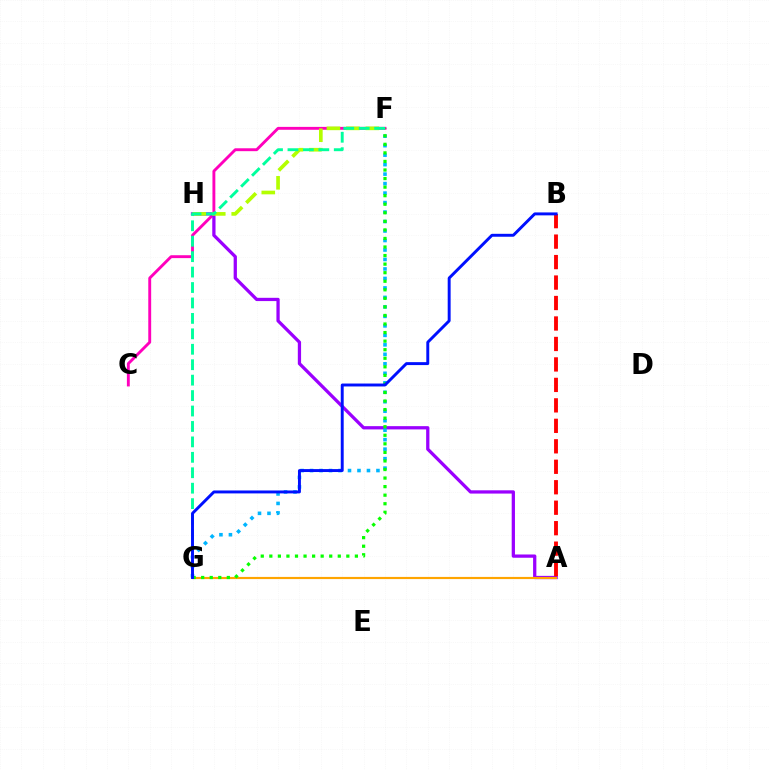{('C', 'F'): [{'color': '#ff00bd', 'line_style': 'solid', 'thickness': 2.08}], ('A', 'H'): [{'color': '#9b00ff', 'line_style': 'solid', 'thickness': 2.35}], ('F', 'H'): [{'color': '#b3ff00', 'line_style': 'dashed', 'thickness': 2.64}], ('A', 'G'): [{'color': '#ffa500', 'line_style': 'solid', 'thickness': 1.56}], ('F', 'G'): [{'color': '#00b5ff', 'line_style': 'dotted', 'thickness': 2.58}, {'color': '#08ff00', 'line_style': 'dotted', 'thickness': 2.32}, {'color': '#00ff9d', 'line_style': 'dashed', 'thickness': 2.1}], ('A', 'B'): [{'color': '#ff0000', 'line_style': 'dashed', 'thickness': 2.78}], ('B', 'G'): [{'color': '#0010ff', 'line_style': 'solid', 'thickness': 2.11}]}